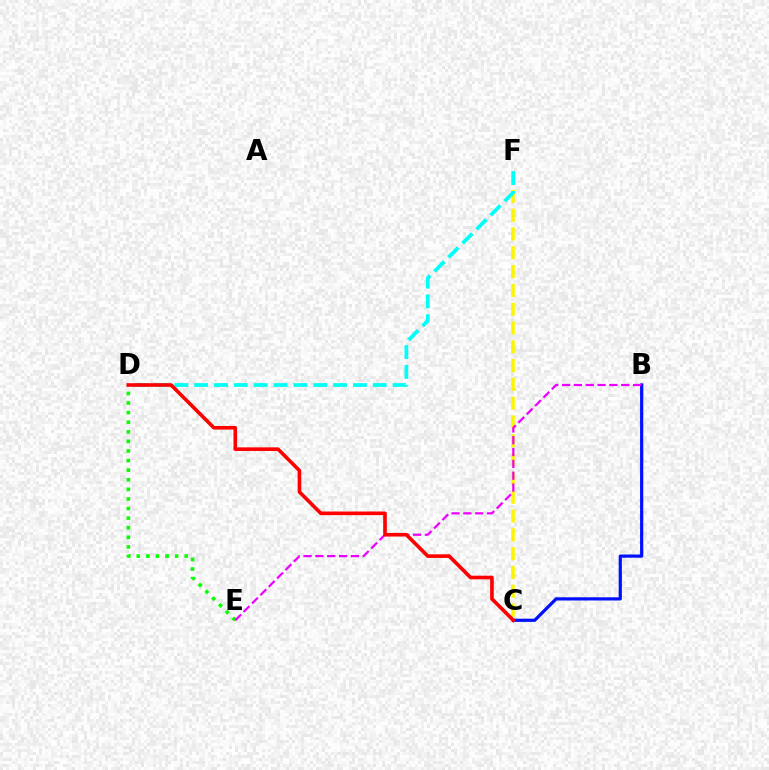{('C', 'F'): [{'color': '#fcf500', 'line_style': 'dashed', 'thickness': 2.55}], ('B', 'C'): [{'color': '#0010ff', 'line_style': 'solid', 'thickness': 2.3}], ('D', 'E'): [{'color': '#08ff00', 'line_style': 'dotted', 'thickness': 2.61}], ('B', 'E'): [{'color': '#ee00ff', 'line_style': 'dashed', 'thickness': 1.61}], ('D', 'F'): [{'color': '#00fff6', 'line_style': 'dashed', 'thickness': 2.7}], ('C', 'D'): [{'color': '#ff0000', 'line_style': 'solid', 'thickness': 2.61}]}